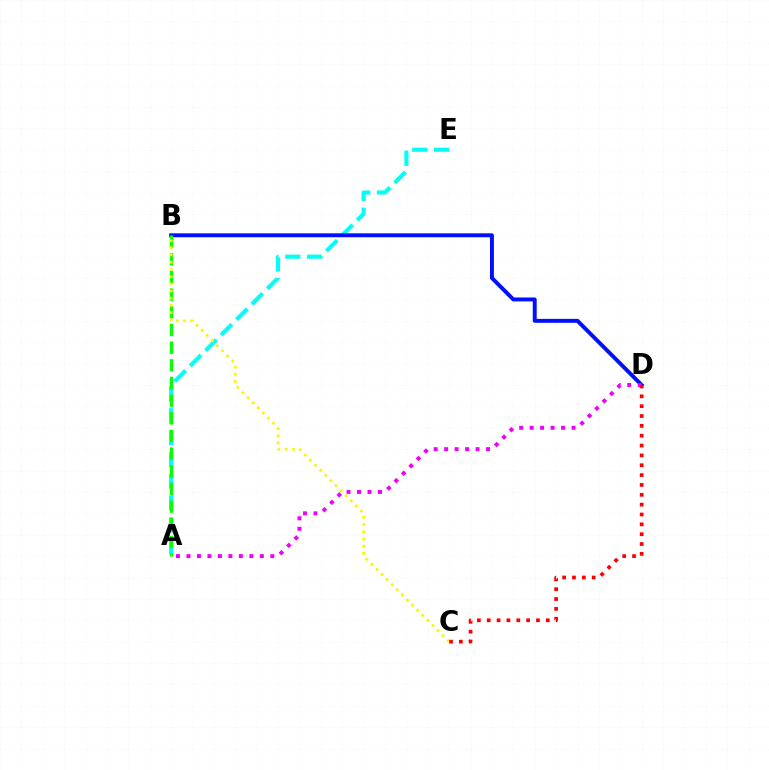{('A', 'E'): [{'color': '#00fff6', 'line_style': 'dashed', 'thickness': 2.96}], ('B', 'D'): [{'color': '#0010ff', 'line_style': 'solid', 'thickness': 2.84}], ('A', 'D'): [{'color': '#ee00ff', 'line_style': 'dotted', 'thickness': 2.85}], ('A', 'B'): [{'color': '#08ff00', 'line_style': 'dashed', 'thickness': 2.4}], ('B', 'C'): [{'color': '#fcf500', 'line_style': 'dotted', 'thickness': 1.96}], ('C', 'D'): [{'color': '#ff0000', 'line_style': 'dotted', 'thickness': 2.68}]}